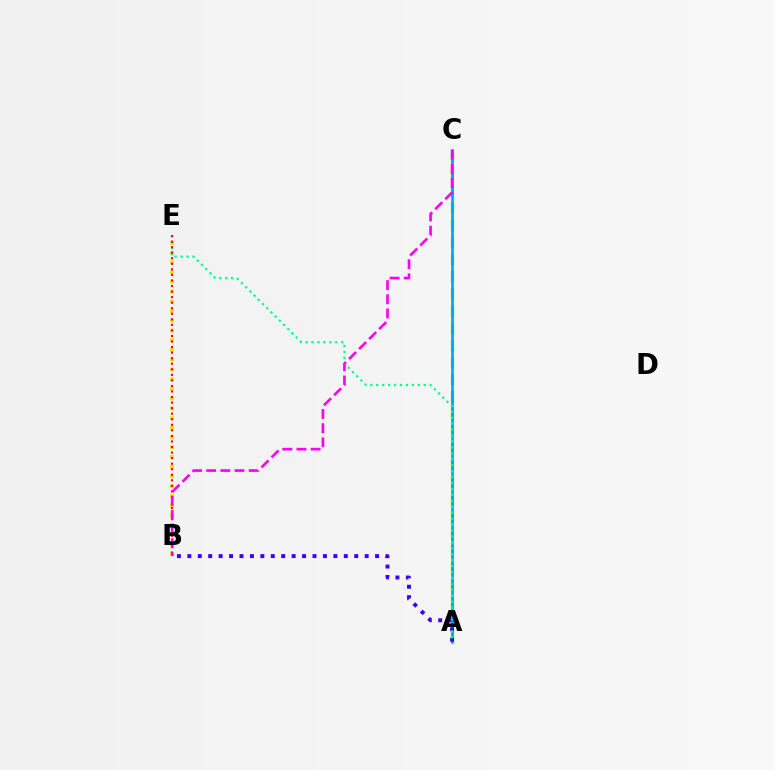{('A', 'C'): [{'color': '#4fff00', 'line_style': 'dashed', 'thickness': 2.33}, {'color': '#009eff', 'line_style': 'solid', 'thickness': 1.86}], ('A', 'B'): [{'color': '#3700ff', 'line_style': 'dotted', 'thickness': 2.83}], ('B', 'E'): [{'color': '#ffd500', 'line_style': 'dotted', 'thickness': 2.64}, {'color': '#ff0000', 'line_style': 'dotted', 'thickness': 1.51}], ('A', 'E'): [{'color': '#00ff86', 'line_style': 'dotted', 'thickness': 1.61}], ('B', 'C'): [{'color': '#ff00ed', 'line_style': 'dashed', 'thickness': 1.92}]}